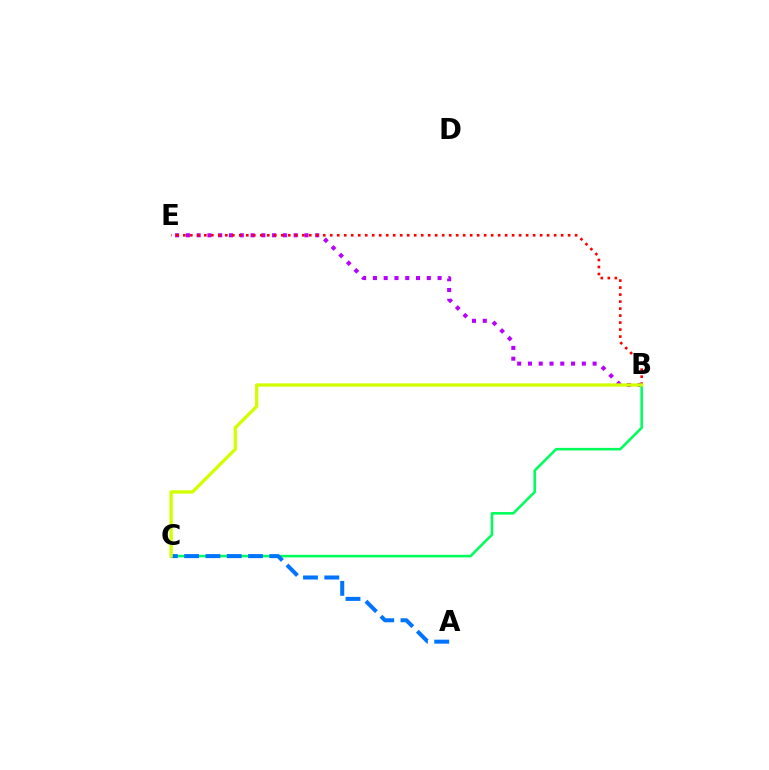{('B', 'E'): [{'color': '#b900ff', 'line_style': 'dotted', 'thickness': 2.93}, {'color': '#ff0000', 'line_style': 'dotted', 'thickness': 1.9}], ('B', 'C'): [{'color': '#00ff5c', 'line_style': 'solid', 'thickness': 1.86}, {'color': '#d1ff00', 'line_style': 'solid', 'thickness': 2.38}], ('A', 'C'): [{'color': '#0074ff', 'line_style': 'dashed', 'thickness': 2.89}]}